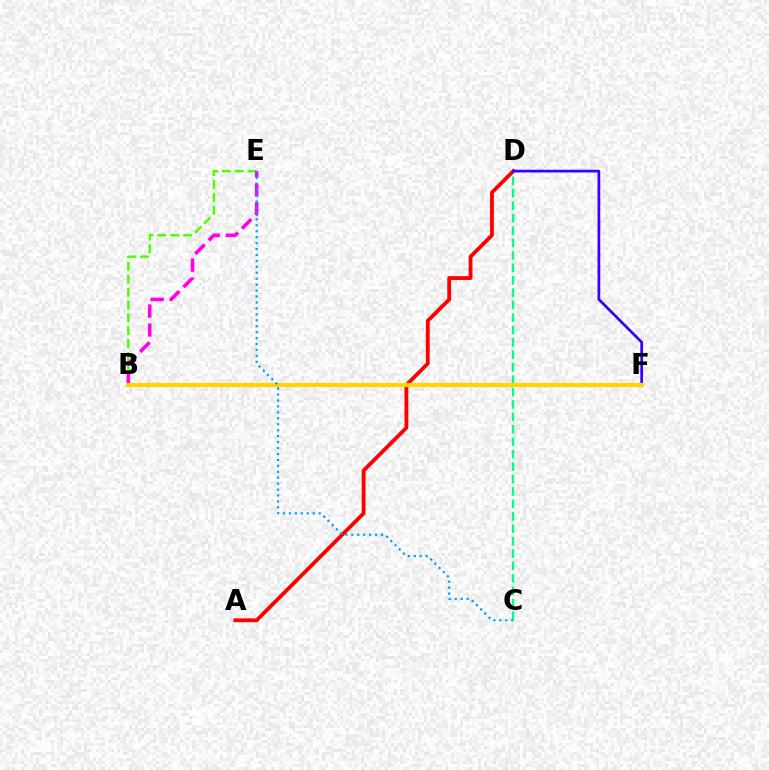{('C', 'D'): [{'color': '#00ff86', 'line_style': 'dashed', 'thickness': 1.69}], ('B', 'E'): [{'color': '#4fff00', 'line_style': 'dashed', 'thickness': 1.75}, {'color': '#ff00ed', 'line_style': 'dashed', 'thickness': 2.59}], ('A', 'D'): [{'color': '#ff0000', 'line_style': 'solid', 'thickness': 2.75}], ('D', 'F'): [{'color': '#3700ff', 'line_style': 'solid', 'thickness': 1.95}], ('B', 'F'): [{'color': '#ffd500', 'line_style': 'solid', 'thickness': 3.0}], ('C', 'E'): [{'color': '#009eff', 'line_style': 'dotted', 'thickness': 1.61}]}